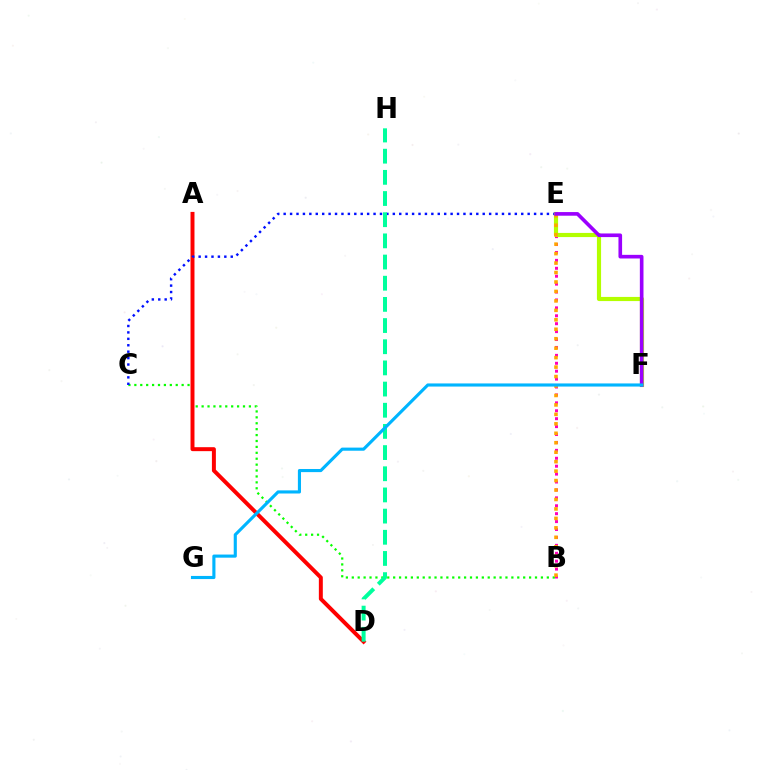{('B', 'C'): [{'color': '#08ff00', 'line_style': 'dotted', 'thickness': 1.61}], ('B', 'E'): [{'color': '#ff00bd', 'line_style': 'dotted', 'thickness': 2.15}, {'color': '#ffa500', 'line_style': 'dotted', 'thickness': 2.57}], ('A', 'D'): [{'color': '#ff0000', 'line_style': 'solid', 'thickness': 2.85}], ('C', 'E'): [{'color': '#0010ff', 'line_style': 'dotted', 'thickness': 1.74}], ('E', 'F'): [{'color': '#b3ff00', 'line_style': 'solid', 'thickness': 2.99}, {'color': '#9b00ff', 'line_style': 'solid', 'thickness': 2.62}], ('D', 'H'): [{'color': '#00ff9d', 'line_style': 'dashed', 'thickness': 2.88}], ('F', 'G'): [{'color': '#00b5ff', 'line_style': 'solid', 'thickness': 2.25}]}